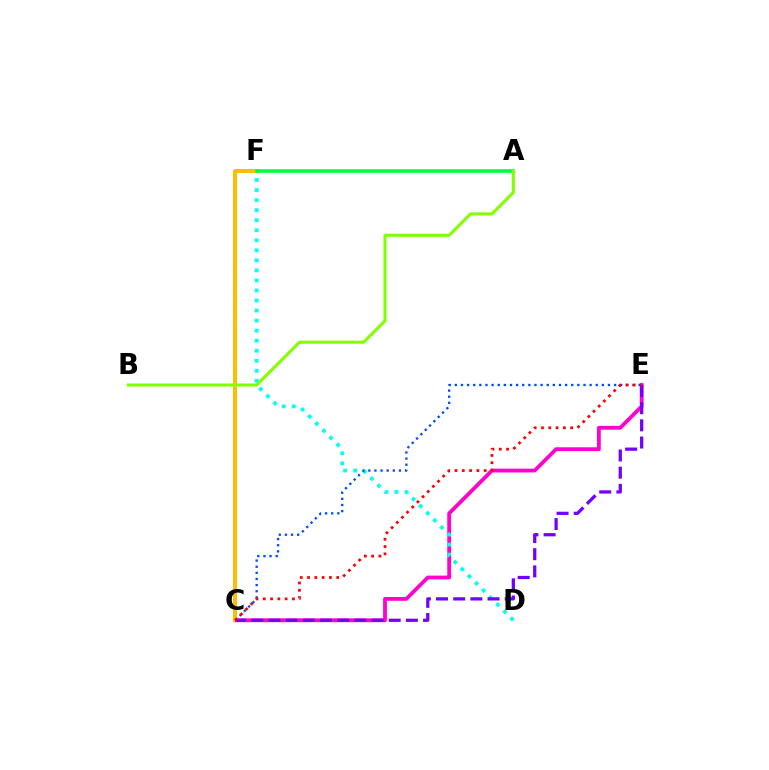{('C', 'E'): [{'color': '#ff00cf', 'line_style': 'solid', 'thickness': 2.73}, {'color': '#004bff', 'line_style': 'dotted', 'thickness': 1.66}, {'color': '#7200ff', 'line_style': 'dashed', 'thickness': 2.33}, {'color': '#ff0000', 'line_style': 'dotted', 'thickness': 1.98}], ('D', 'F'): [{'color': '#00fff6', 'line_style': 'dotted', 'thickness': 2.73}], ('C', 'F'): [{'color': '#ffbd00', 'line_style': 'solid', 'thickness': 2.84}], ('A', 'F'): [{'color': '#00ff39', 'line_style': 'solid', 'thickness': 2.56}], ('A', 'B'): [{'color': '#84ff00', 'line_style': 'solid', 'thickness': 2.22}]}